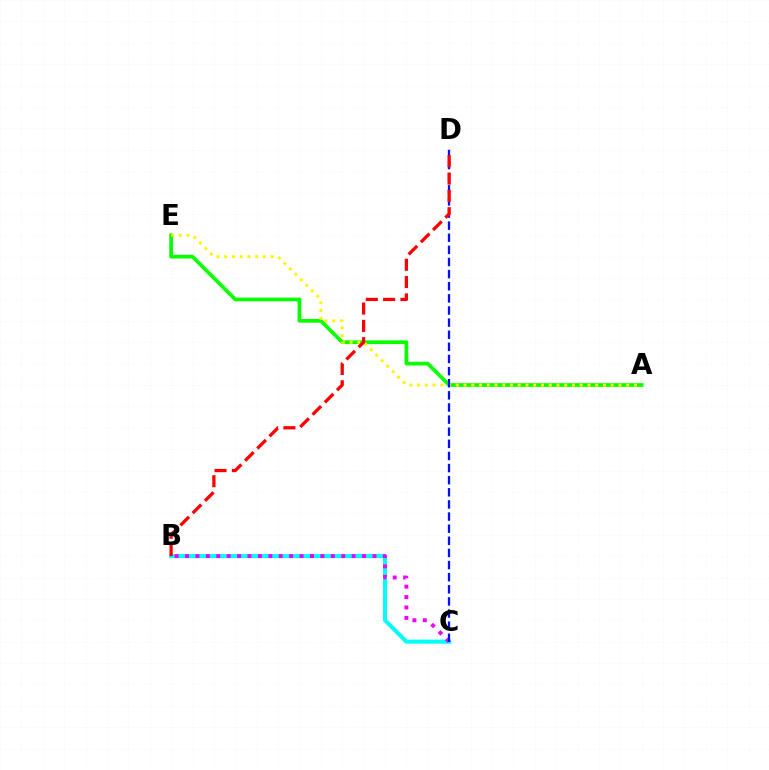{('B', 'C'): [{'color': '#00fff6', 'line_style': 'solid', 'thickness': 2.91}, {'color': '#ee00ff', 'line_style': 'dotted', 'thickness': 2.83}], ('A', 'E'): [{'color': '#08ff00', 'line_style': 'solid', 'thickness': 2.67}, {'color': '#fcf500', 'line_style': 'dotted', 'thickness': 2.1}], ('C', 'D'): [{'color': '#0010ff', 'line_style': 'dashed', 'thickness': 1.65}], ('B', 'D'): [{'color': '#ff0000', 'line_style': 'dashed', 'thickness': 2.35}]}